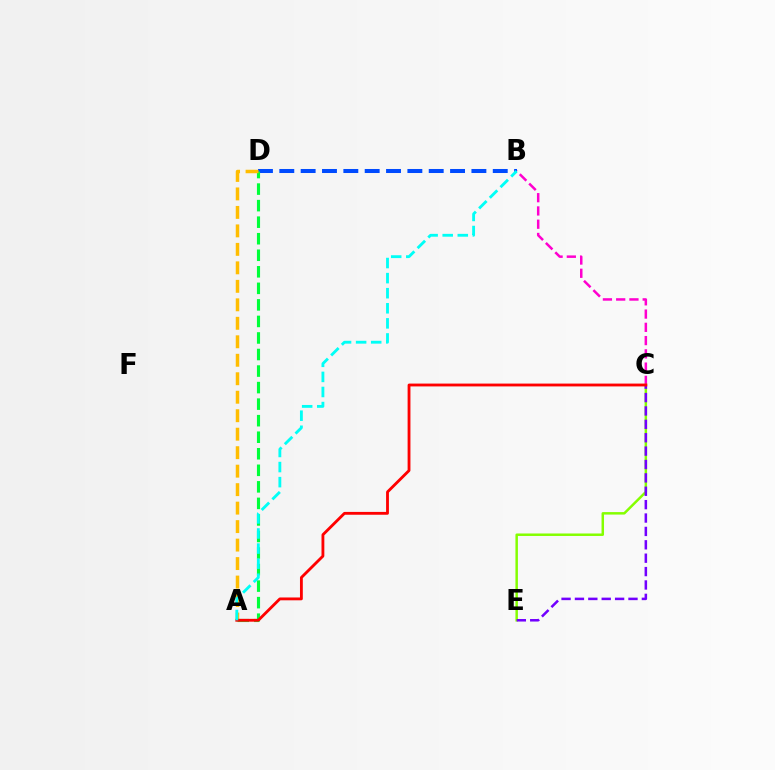{('B', 'C'): [{'color': '#ff00cf', 'line_style': 'dashed', 'thickness': 1.8}], ('B', 'D'): [{'color': '#004bff', 'line_style': 'dashed', 'thickness': 2.9}], ('C', 'E'): [{'color': '#84ff00', 'line_style': 'solid', 'thickness': 1.79}, {'color': '#7200ff', 'line_style': 'dashed', 'thickness': 1.82}], ('A', 'D'): [{'color': '#00ff39', 'line_style': 'dashed', 'thickness': 2.25}, {'color': '#ffbd00', 'line_style': 'dashed', 'thickness': 2.51}], ('A', 'C'): [{'color': '#ff0000', 'line_style': 'solid', 'thickness': 2.04}], ('A', 'B'): [{'color': '#00fff6', 'line_style': 'dashed', 'thickness': 2.05}]}